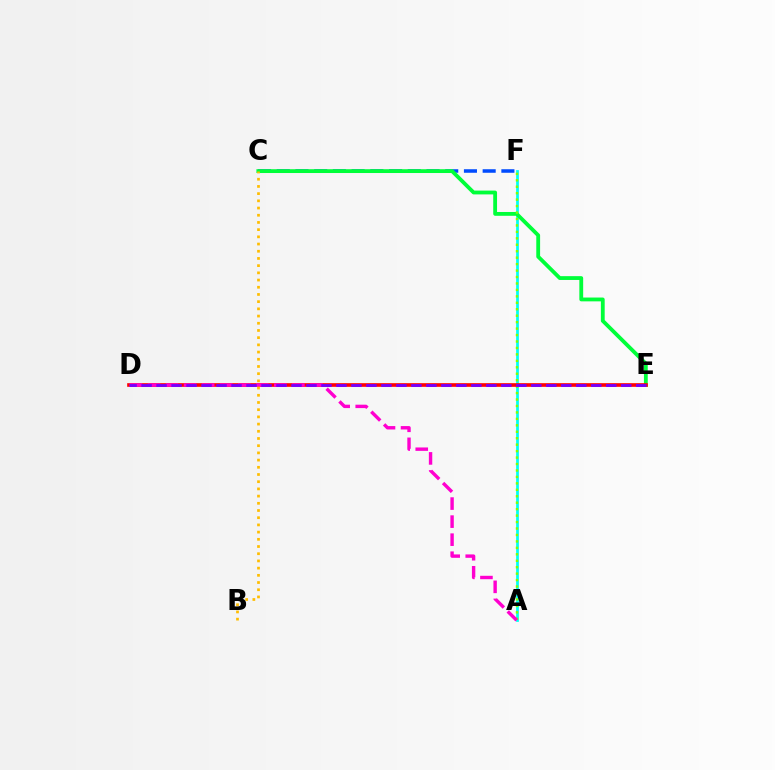{('C', 'F'): [{'color': '#004bff', 'line_style': 'dashed', 'thickness': 2.54}], ('A', 'F'): [{'color': '#00fff6', 'line_style': 'solid', 'thickness': 1.98}, {'color': '#84ff00', 'line_style': 'dotted', 'thickness': 1.75}], ('C', 'E'): [{'color': '#00ff39', 'line_style': 'solid', 'thickness': 2.75}], ('D', 'E'): [{'color': '#ff0000', 'line_style': 'solid', 'thickness': 2.63}, {'color': '#7200ff', 'line_style': 'dashed', 'thickness': 2.04}], ('A', 'D'): [{'color': '#ff00cf', 'line_style': 'dashed', 'thickness': 2.45}], ('B', 'C'): [{'color': '#ffbd00', 'line_style': 'dotted', 'thickness': 1.96}]}